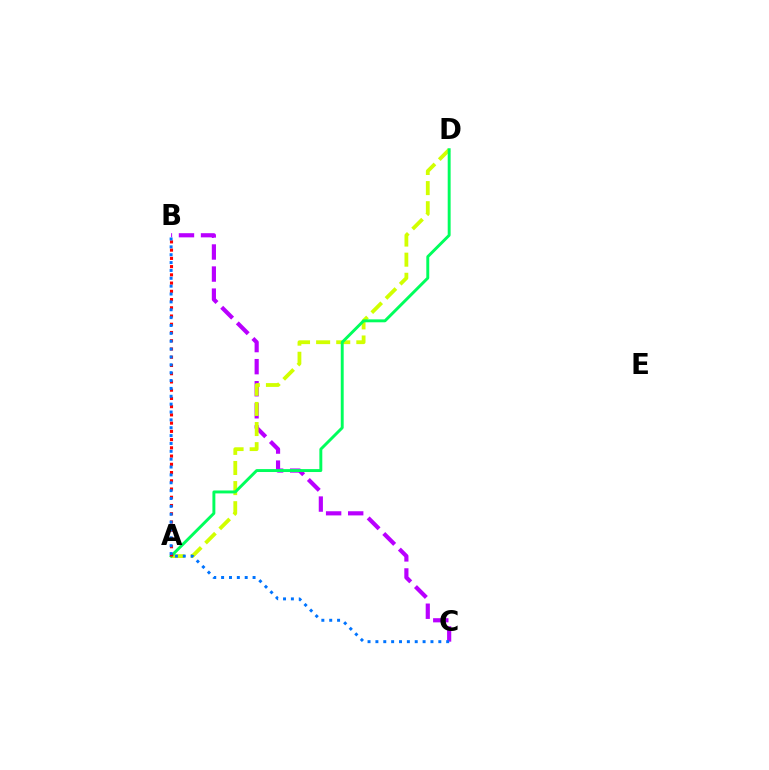{('B', 'C'): [{'color': '#b900ff', 'line_style': 'dashed', 'thickness': 3.0}, {'color': '#0074ff', 'line_style': 'dotted', 'thickness': 2.14}], ('A', 'D'): [{'color': '#d1ff00', 'line_style': 'dashed', 'thickness': 2.73}, {'color': '#00ff5c', 'line_style': 'solid', 'thickness': 2.1}], ('A', 'B'): [{'color': '#ff0000', 'line_style': 'dotted', 'thickness': 2.24}]}